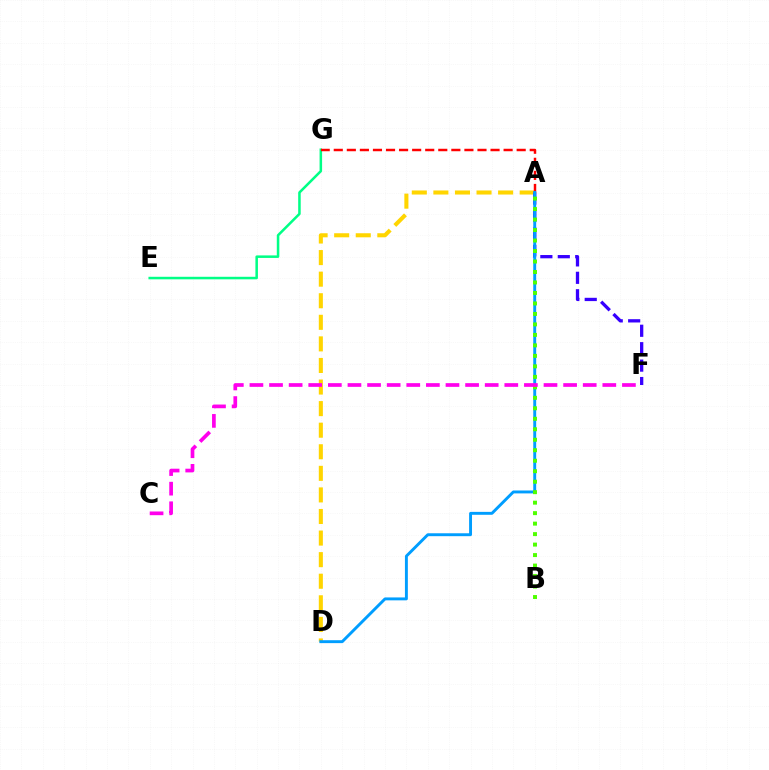{('A', 'D'): [{'color': '#ffd500', 'line_style': 'dashed', 'thickness': 2.93}, {'color': '#009eff', 'line_style': 'solid', 'thickness': 2.1}], ('A', 'F'): [{'color': '#3700ff', 'line_style': 'dashed', 'thickness': 2.37}], ('E', 'G'): [{'color': '#00ff86', 'line_style': 'solid', 'thickness': 1.82}], ('A', 'G'): [{'color': '#ff0000', 'line_style': 'dashed', 'thickness': 1.77}], ('A', 'B'): [{'color': '#4fff00', 'line_style': 'dotted', 'thickness': 2.85}], ('C', 'F'): [{'color': '#ff00ed', 'line_style': 'dashed', 'thickness': 2.66}]}